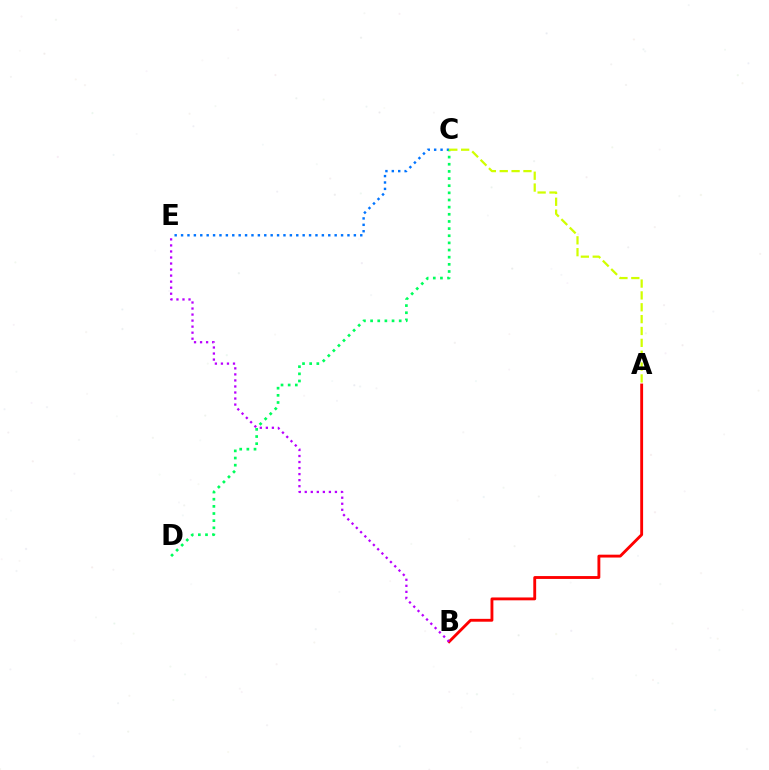{('A', 'B'): [{'color': '#ff0000', 'line_style': 'solid', 'thickness': 2.06}], ('C', 'E'): [{'color': '#0074ff', 'line_style': 'dotted', 'thickness': 1.74}], ('B', 'E'): [{'color': '#b900ff', 'line_style': 'dotted', 'thickness': 1.64}], ('C', 'D'): [{'color': '#00ff5c', 'line_style': 'dotted', 'thickness': 1.94}], ('A', 'C'): [{'color': '#d1ff00', 'line_style': 'dashed', 'thickness': 1.61}]}